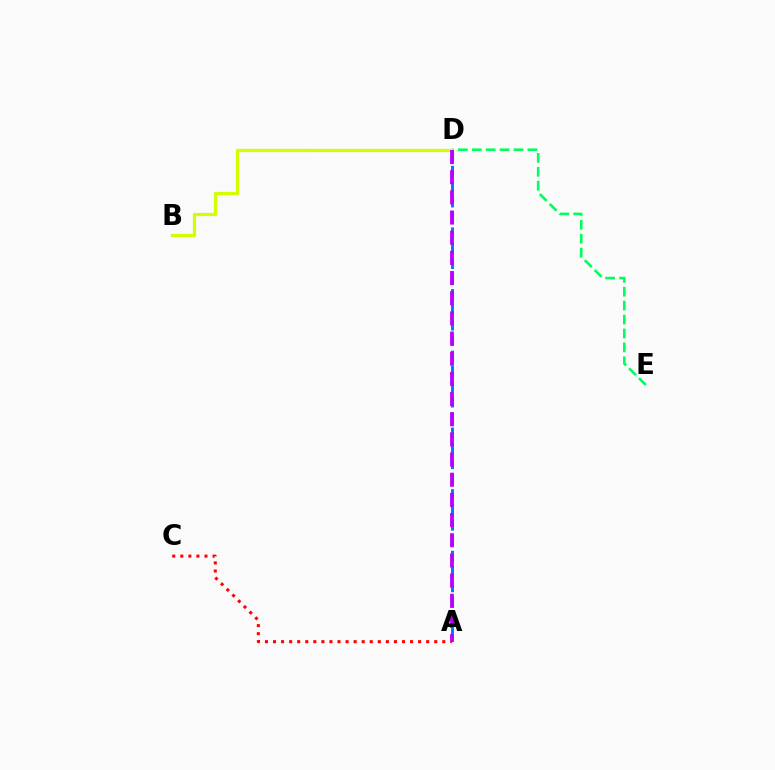{('D', 'E'): [{'color': '#00ff5c', 'line_style': 'dashed', 'thickness': 1.89}], ('B', 'D'): [{'color': '#d1ff00', 'line_style': 'solid', 'thickness': 2.33}], ('A', 'C'): [{'color': '#ff0000', 'line_style': 'dotted', 'thickness': 2.19}], ('A', 'D'): [{'color': '#0074ff', 'line_style': 'dashed', 'thickness': 2.09}, {'color': '#b900ff', 'line_style': 'dashed', 'thickness': 2.74}]}